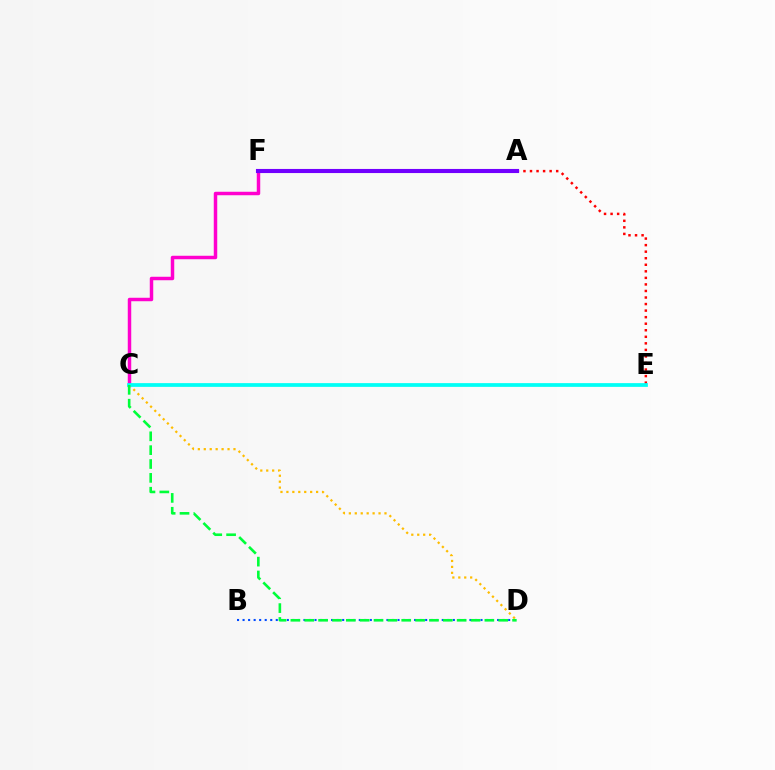{('C', 'F'): [{'color': '#ff00cf', 'line_style': 'solid', 'thickness': 2.5}], ('C', 'E'): [{'color': '#84ff00', 'line_style': 'dotted', 'thickness': 1.51}, {'color': '#00fff6', 'line_style': 'solid', 'thickness': 2.69}], ('C', 'D'): [{'color': '#ffbd00', 'line_style': 'dotted', 'thickness': 1.61}, {'color': '#00ff39', 'line_style': 'dashed', 'thickness': 1.88}], ('A', 'E'): [{'color': '#ff0000', 'line_style': 'dotted', 'thickness': 1.78}], ('B', 'D'): [{'color': '#004bff', 'line_style': 'dotted', 'thickness': 1.5}], ('A', 'F'): [{'color': '#7200ff', 'line_style': 'solid', 'thickness': 2.95}]}